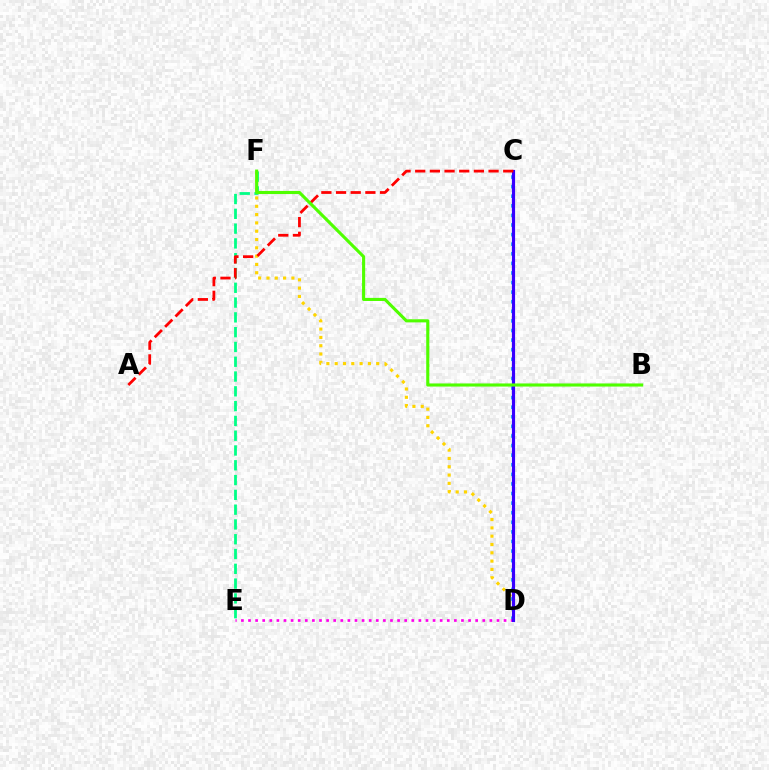{('D', 'F'): [{'color': '#ffd500', 'line_style': 'dotted', 'thickness': 2.26}], ('E', 'F'): [{'color': '#00ff86', 'line_style': 'dashed', 'thickness': 2.01}], ('C', 'D'): [{'color': '#009eff', 'line_style': 'dotted', 'thickness': 2.61}, {'color': '#3700ff', 'line_style': 'solid', 'thickness': 2.28}], ('D', 'E'): [{'color': '#ff00ed', 'line_style': 'dotted', 'thickness': 1.93}], ('A', 'C'): [{'color': '#ff0000', 'line_style': 'dashed', 'thickness': 1.99}], ('B', 'F'): [{'color': '#4fff00', 'line_style': 'solid', 'thickness': 2.24}]}